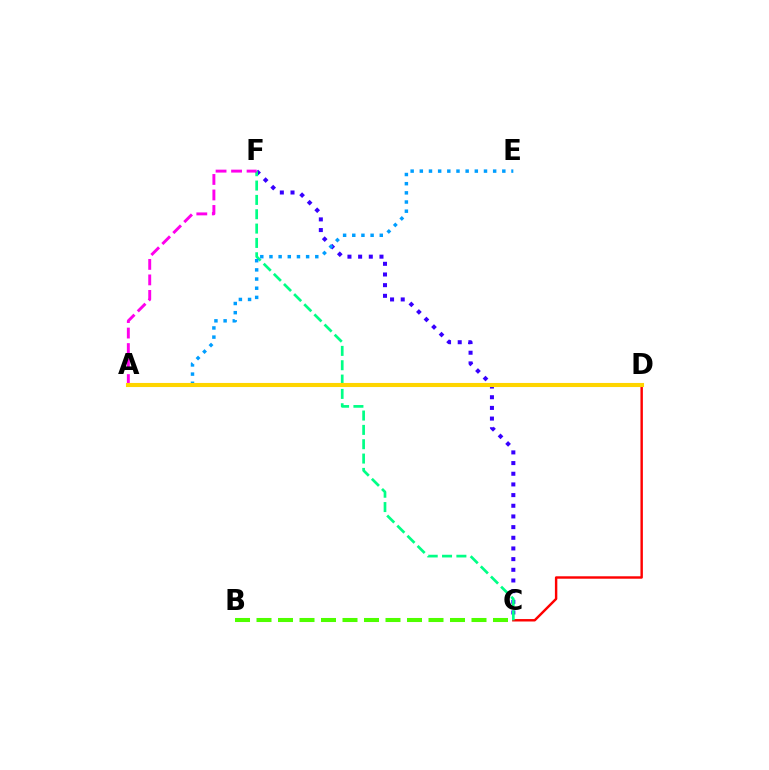{('C', 'D'): [{'color': '#ff0000', 'line_style': 'solid', 'thickness': 1.75}], ('C', 'F'): [{'color': '#3700ff', 'line_style': 'dotted', 'thickness': 2.9}, {'color': '#00ff86', 'line_style': 'dashed', 'thickness': 1.95}], ('B', 'C'): [{'color': '#4fff00', 'line_style': 'dashed', 'thickness': 2.92}], ('A', 'E'): [{'color': '#009eff', 'line_style': 'dotted', 'thickness': 2.49}], ('A', 'F'): [{'color': '#ff00ed', 'line_style': 'dashed', 'thickness': 2.11}], ('A', 'D'): [{'color': '#ffd500', 'line_style': 'solid', 'thickness': 2.95}]}